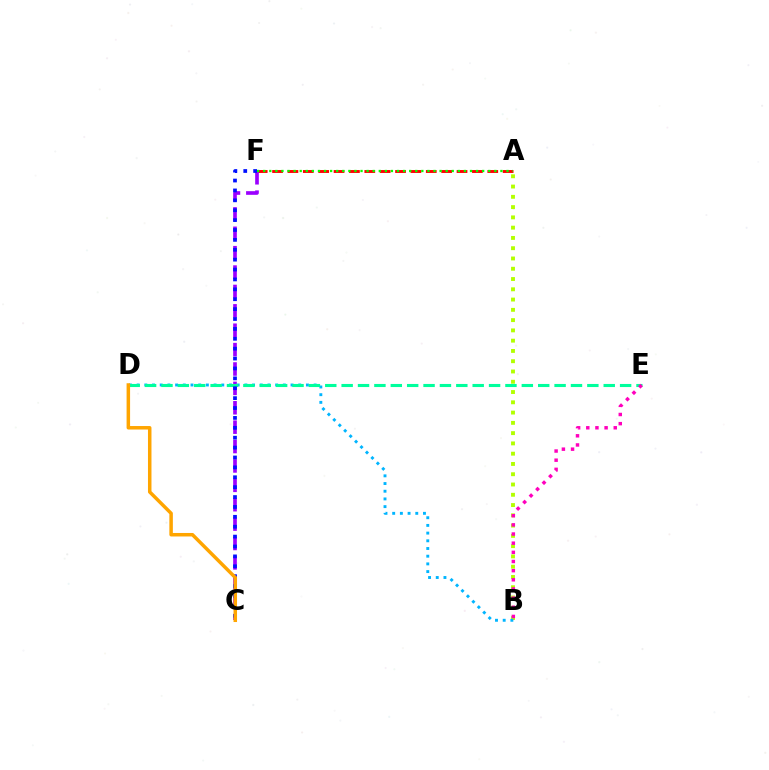{('A', 'F'): [{'color': '#ff0000', 'line_style': 'dashed', 'thickness': 2.09}, {'color': '#08ff00', 'line_style': 'dotted', 'thickness': 1.65}], ('C', 'F'): [{'color': '#9b00ff', 'line_style': 'dashed', 'thickness': 2.63}, {'color': '#0010ff', 'line_style': 'dotted', 'thickness': 2.69}], ('A', 'B'): [{'color': '#b3ff00', 'line_style': 'dotted', 'thickness': 2.79}], ('B', 'D'): [{'color': '#00b5ff', 'line_style': 'dotted', 'thickness': 2.09}], ('D', 'E'): [{'color': '#00ff9d', 'line_style': 'dashed', 'thickness': 2.23}], ('C', 'D'): [{'color': '#ffa500', 'line_style': 'solid', 'thickness': 2.52}], ('B', 'E'): [{'color': '#ff00bd', 'line_style': 'dotted', 'thickness': 2.49}]}